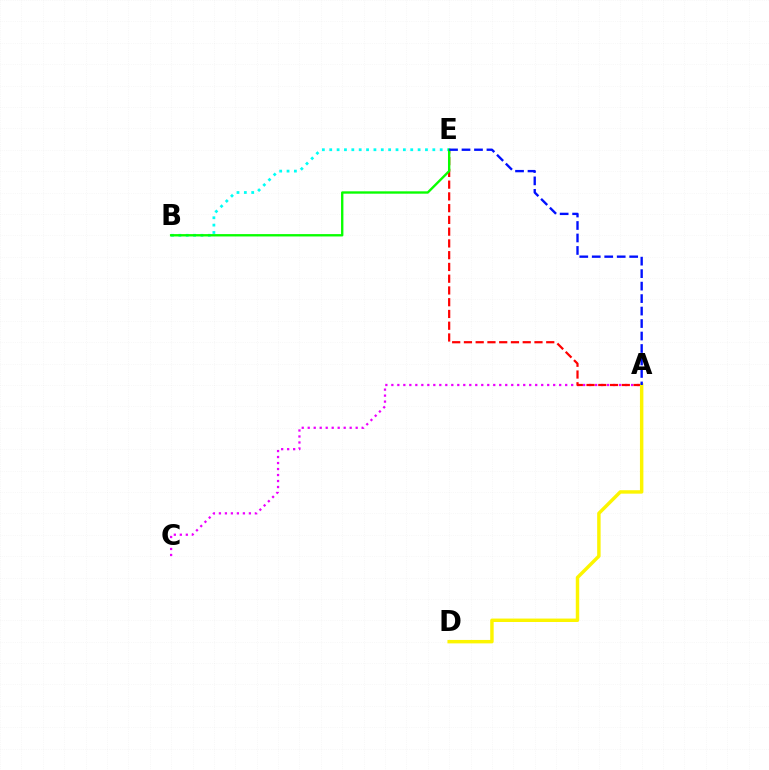{('A', 'C'): [{'color': '#ee00ff', 'line_style': 'dotted', 'thickness': 1.63}], ('A', 'E'): [{'color': '#ff0000', 'line_style': 'dashed', 'thickness': 1.6}, {'color': '#0010ff', 'line_style': 'dashed', 'thickness': 1.7}], ('B', 'E'): [{'color': '#00fff6', 'line_style': 'dotted', 'thickness': 2.0}, {'color': '#08ff00', 'line_style': 'solid', 'thickness': 1.7}], ('A', 'D'): [{'color': '#fcf500', 'line_style': 'solid', 'thickness': 2.48}]}